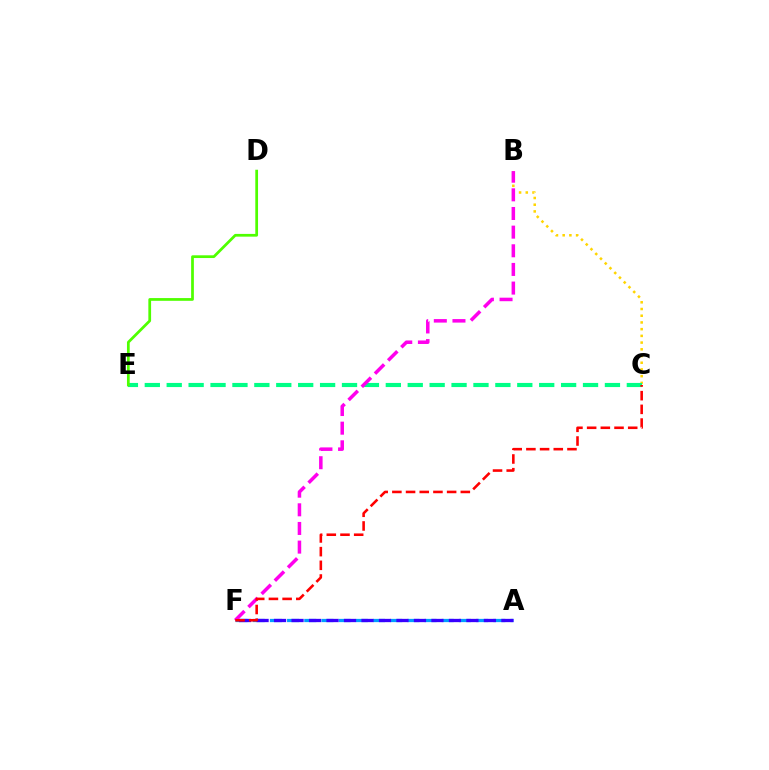{('B', 'C'): [{'color': '#ffd500', 'line_style': 'dotted', 'thickness': 1.82}], ('C', 'E'): [{'color': '#00ff86', 'line_style': 'dashed', 'thickness': 2.98}], ('A', 'F'): [{'color': '#009eff', 'line_style': 'dashed', 'thickness': 2.33}, {'color': '#3700ff', 'line_style': 'dashed', 'thickness': 2.38}], ('B', 'F'): [{'color': '#ff00ed', 'line_style': 'dashed', 'thickness': 2.53}], ('D', 'E'): [{'color': '#4fff00', 'line_style': 'solid', 'thickness': 1.97}], ('C', 'F'): [{'color': '#ff0000', 'line_style': 'dashed', 'thickness': 1.86}]}